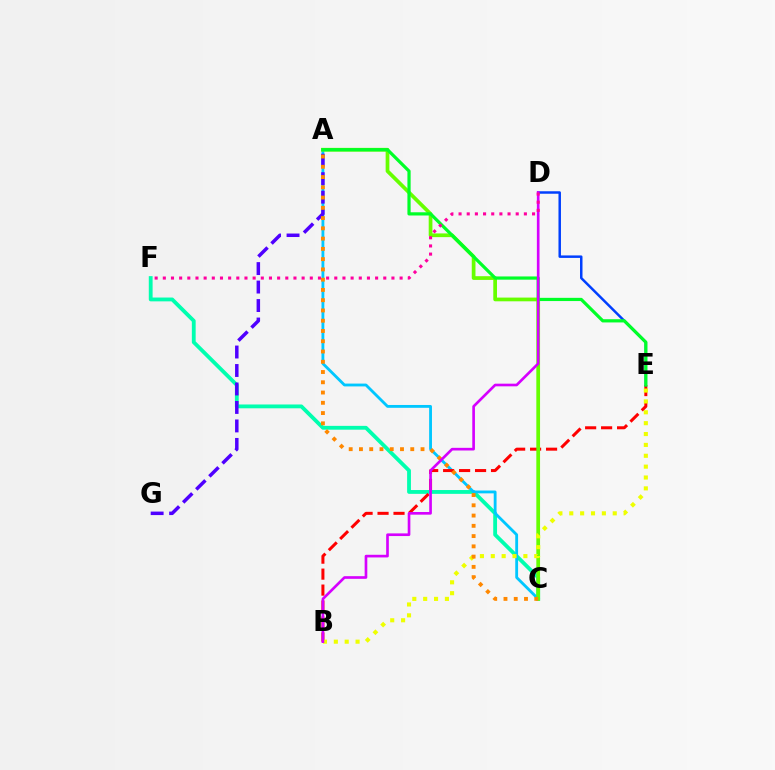{('C', 'F'): [{'color': '#00ffaf', 'line_style': 'solid', 'thickness': 2.75}], ('A', 'C'): [{'color': '#00c7ff', 'line_style': 'solid', 'thickness': 2.04}, {'color': '#66ff00', 'line_style': 'solid', 'thickness': 2.68}, {'color': '#ff8800', 'line_style': 'dotted', 'thickness': 2.79}], ('B', 'E'): [{'color': '#ff0000', 'line_style': 'dashed', 'thickness': 2.17}, {'color': '#eeff00', 'line_style': 'dotted', 'thickness': 2.95}], ('D', 'E'): [{'color': '#003fff', 'line_style': 'solid', 'thickness': 1.79}], ('A', 'G'): [{'color': '#4f00ff', 'line_style': 'dashed', 'thickness': 2.51}], ('A', 'E'): [{'color': '#00ff27', 'line_style': 'solid', 'thickness': 2.31}], ('B', 'D'): [{'color': '#d600ff', 'line_style': 'solid', 'thickness': 1.91}], ('D', 'F'): [{'color': '#ff00a0', 'line_style': 'dotted', 'thickness': 2.22}]}